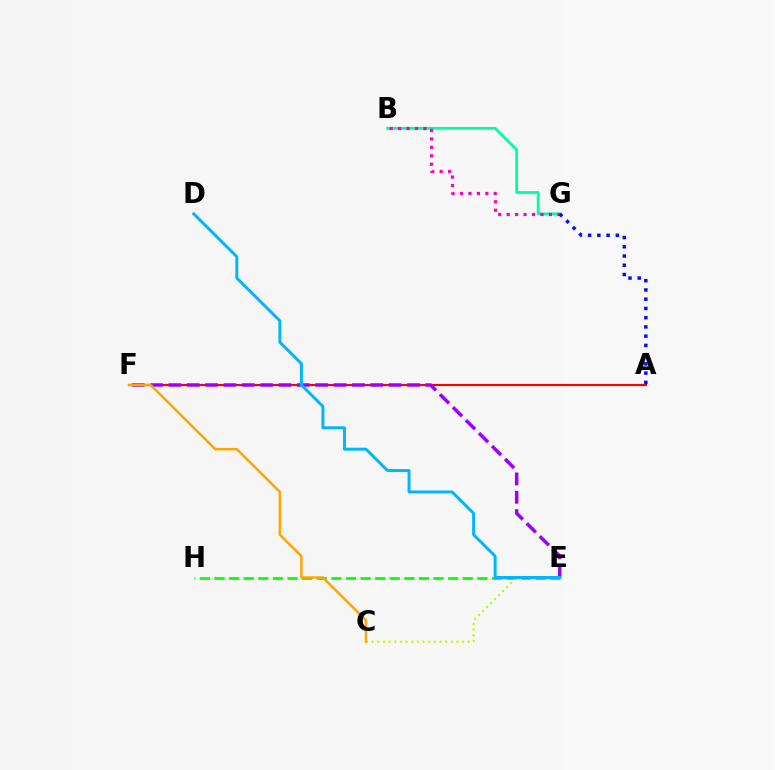{('E', 'H'): [{'color': '#08ff00', 'line_style': 'dashed', 'thickness': 1.98}], ('A', 'F'): [{'color': '#ff0000', 'line_style': 'solid', 'thickness': 1.54}], ('C', 'E'): [{'color': '#b3ff00', 'line_style': 'dotted', 'thickness': 1.54}], ('E', 'F'): [{'color': '#9b00ff', 'line_style': 'dashed', 'thickness': 2.49}], ('C', 'F'): [{'color': '#ffa500', 'line_style': 'solid', 'thickness': 1.8}], ('D', 'E'): [{'color': '#00b5ff', 'line_style': 'solid', 'thickness': 2.13}], ('B', 'G'): [{'color': '#00ff9d', 'line_style': 'solid', 'thickness': 2.03}, {'color': '#ff00bd', 'line_style': 'dotted', 'thickness': 2.3}], ('A', 'G'): [{'color': '#0010ff', 'line_style': 'dotted', 'thickness': 2.51}]}